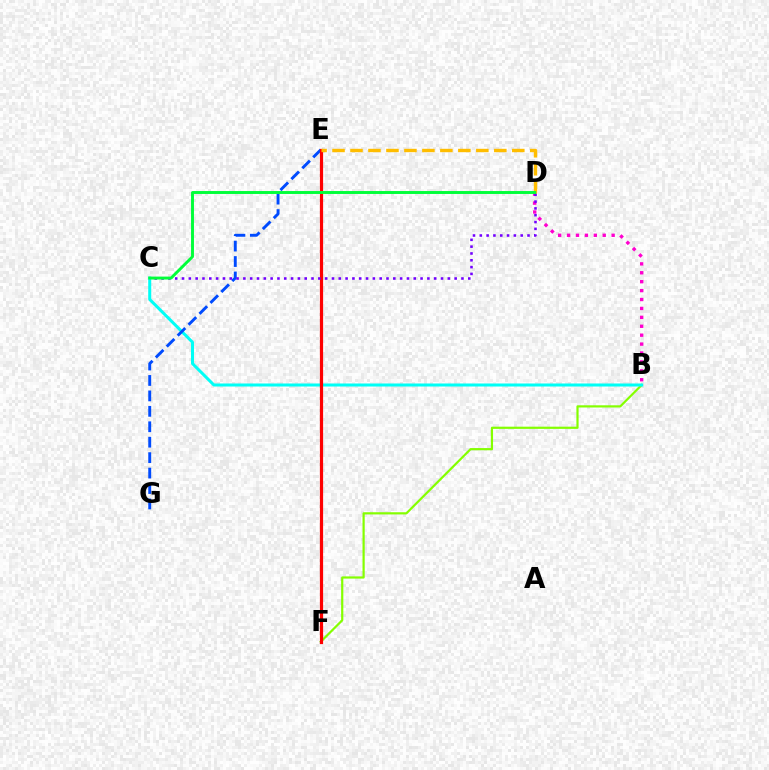{('B', 'D'): [{'color': '#ff00cf', 'line_style': 'dotted', 'thickness': 2.42}], ('B', 'F'): [{'color': '#84ff00', 'line_style': 'solid', 'thickness': 1.58}], ('B', 'C'): [{'color': '#00fff6', 'line_style': 'solid', 'thickness': 2.18}], ('E', 'G'): [{'color': '#004bff', 'line_style': 'dashed', 'thickness': 2.1}], ('E', 'F'): [{'color': '#ff0000', 'line_style': 'solid', 'thickness': 2.31}], ('C', 'D'): [{'color': '#7200ff', 'line_style': 'dotted', 'thickness': 1.85}, {'color': '#00ff39', 'line_style': 'solid', 'thickness': 2.1}], ('D', 'E'): [{'color': '#ffbd00', 'line_style': 'dashed', 'thickness': 2.44}]}